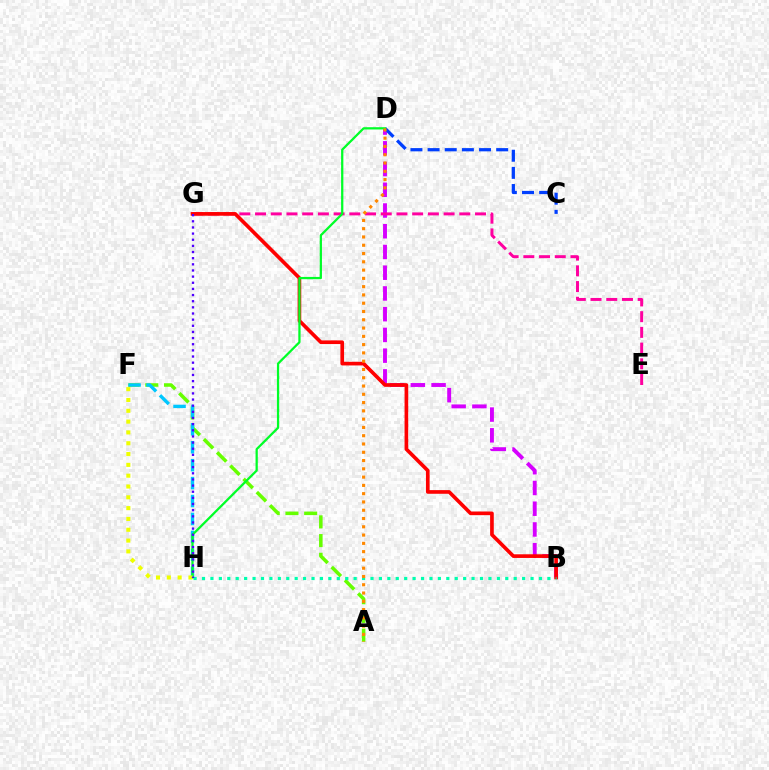{('B', 'D'): [{'color': '#d600ff', 'line_style': 'dashed', 'thickness': 2.82}], ('E', 'G'): [{'color': '#ff00a0', 'line_style': 'dashed', 'thickness': 2.13}], ('A', 'F'): [{'color': '#66ff00', 'line_style': 'dashed', 'thickness': 2.54}], ('B', 'G'): [{'color': '#ff0000', 'line_style': 'solid', 'thickness': 2.64}], ('C', 'D'): [{'color': '#003fff', 'line_style': 'dashed', 'thickness': 2.33}], ('F', 'H'): [{'color': '#00c7ff', 'line_style': 'dashed', 'thickness': 2.44}, {'color': '#eeff00', 'line_style': 'dotted', 'thickness': 2.94}], ('D', 'H'): [{'color': '#00ff27', 'line_style': 'solid', 'thickness': 1.62}], ('B', 'H'): [{'color': '#00ffaf', 'line_style': 'dotted', 'thickness': 2.29}], ('A', 'D'): [{'color': '#ff8800', 'line_style': 'dotted', 'thickness': 2.25}], ('G', 'H'): [{'color': '#4f00ff', 'line_style': 'dotted', 'thickness': 1.67}]}